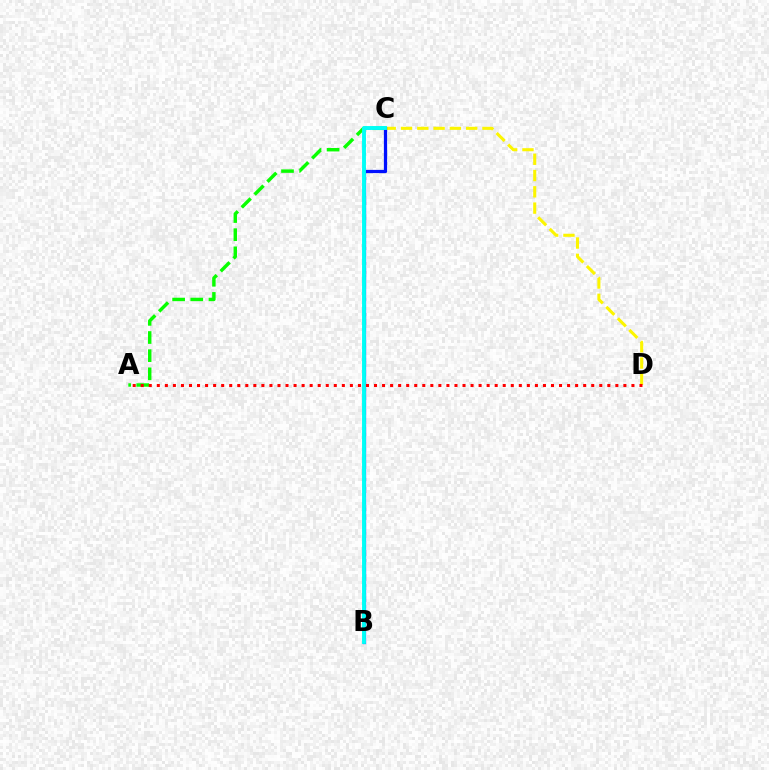{('A', 'C'): [{'color': '#08ff00', 'line_style': 'dashed', 'thickness': 2.47}], ('C', 'D'): [{'color': '#fcf500', 'line_style': 'dashed', 'thickness': 2.21}], ('B', 'C'): [{'color': '#0010ff', 'line_style': 'solid', 'thickness': 2.34}, {'color': '#ee00ff', 'line_style': 'dotted', 'thickness': 2.04}, {'color': '#00fff6', 'line_style': 'solid', 'thickness': 2.8}], ('A', 'D'): [{'color': '#ff0000', 'line_style': 'dotted', 'thickness': 2.19}]}